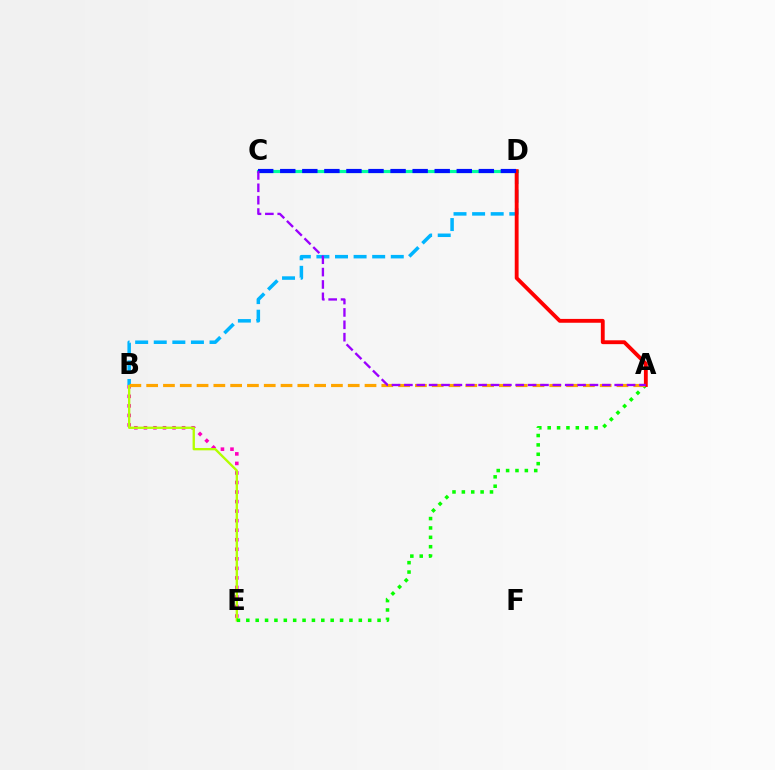{('B', 'E'): [{'color': '#ff00bd', 'line_style': 'dotted', 'thickness': 2.59}, {'color': '#b3ff00', 'line_style': 'solid', 'thickness': 1.69}], ('A', 'E'): [{'color': '#08ff00', 'line_style': 'dotted', 'thickness': 2.55}], ('B', 'D'): [{'color': '#00b5ff', 'line_style': 'dashed', 'thickness': 2.53}], ('C', 'D'): [{'color': '#00ff9d', 'line_style': 'solid', 'thickness': 2.28}, {'color': '#0010ff', 'line_style': 'dashed', 'thickness': 3.0}], ('A', 'D'): [{'color': '#ff0000', 'line_style': 'solid', 'thickness': 2.77}], ('A', 'B'): [{'color': '#ffa500', 'line_style': 'dashed', 'thickness': 2.28}], ('A', 'C'): [{'color': '#9b00ff', 'line_style': 'dashed', 'thickness': 1.68}]}